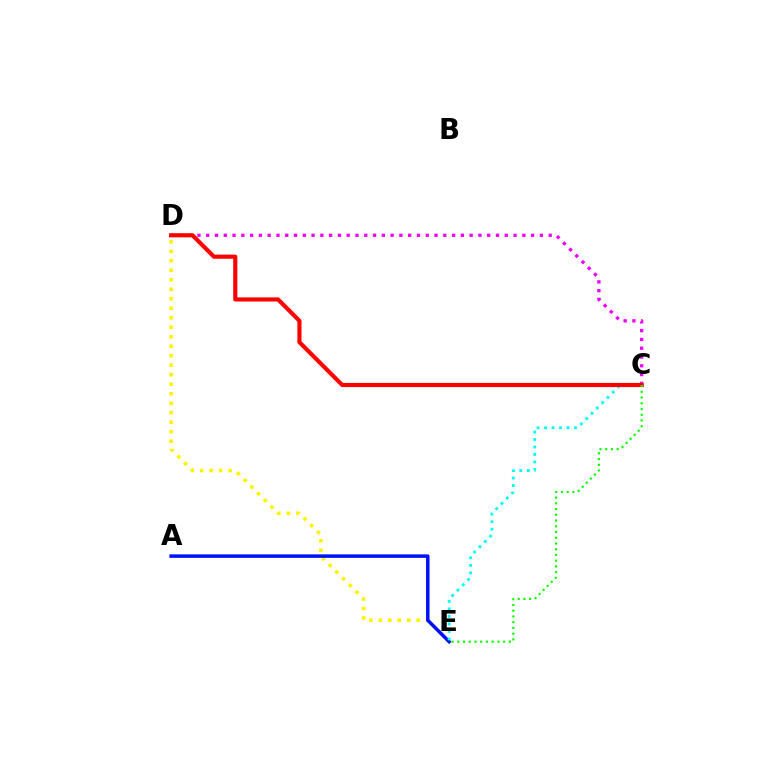{('D', 'E'): [{'color': '#fcf500', 'line_style': 'dotted', 'thickness': 2.58}], ('A', 'E'): [{'color': '#0010ff', 'line_style': 'solid', 'thickness': 2.51}], ('C', 'D'): [{'color': '#ee00ff', 'line_style': 'dotted', 'thickness': 2.39}, {'color': '#ff0000', 'line_style': 'solid', 'thickness': 2.98}], ('C', 'E'): [{'color': '#00fff6', 'line_style': 'dotted', 'thickness': 2.04}, {'color': '#08ff00', 'line_style': 'dotted', 'thickness': 1.56}]}